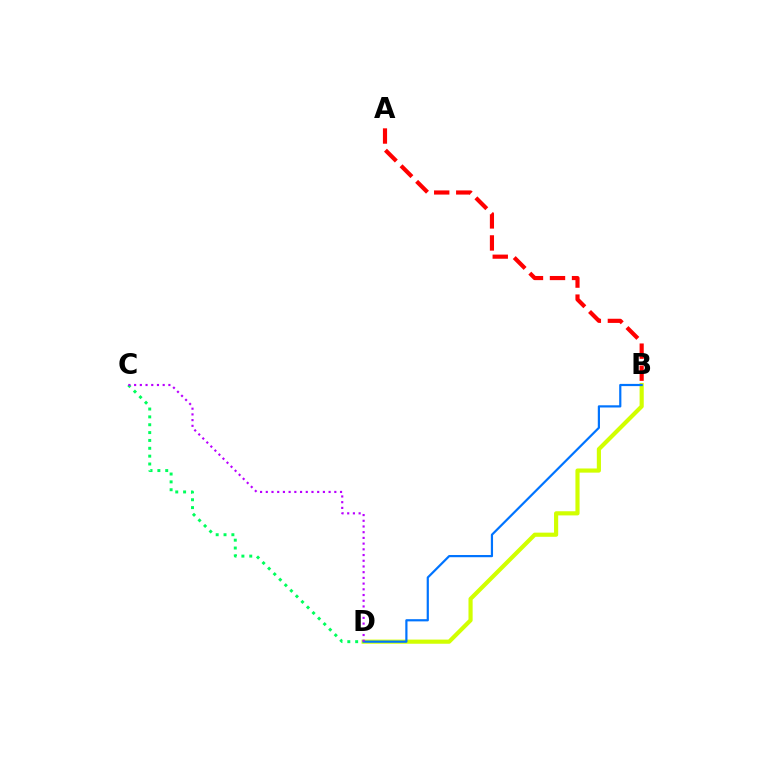{('B', 'D'): [{'color': '#d1ff00', 'line_style': 'solid', 'thickness': 2.99}, {'color': '#0074ff', 'line_style': 'solid', 'thickness': 1.58}], ('A', 'B'): [{'color': '#ff0000', 'line_style': 'dashed', 'thickness': 2.99}], ('C', 'D'): [{'color': '#00ff5c', 'line_style': 'dotted', 'thickness': 2.13}, {'color': '#b900ff', 'line_style': 'dotted', 'thickness': 1.55}]}